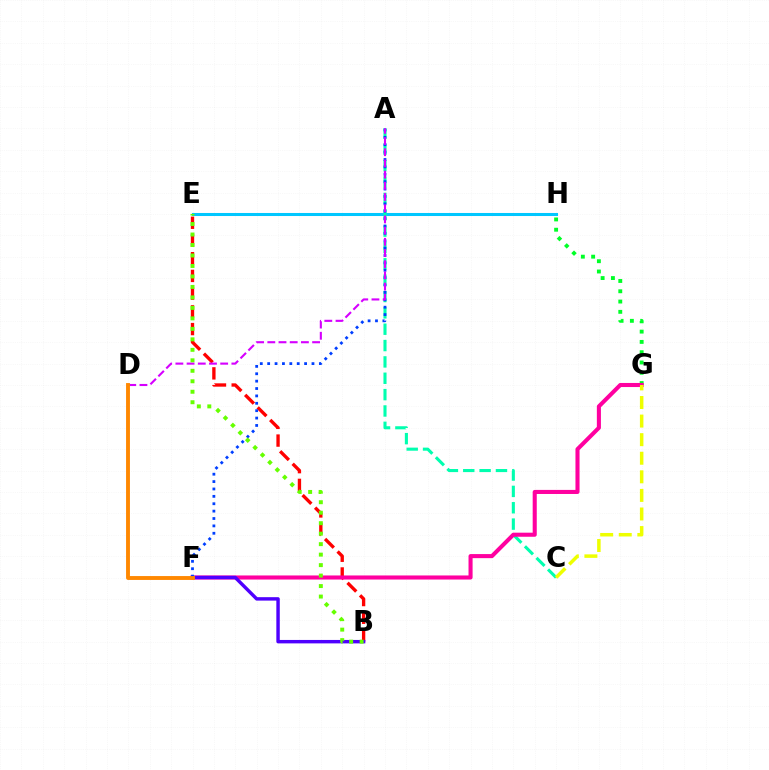{('B', 'E'): [{'color': '#ff0000', 'line_style': 'dashed', 'thickness': 2.41}, {'color': '#66ff00', 'line_style': 'dotted', 'thickness': 2.85}], ('G', 'H'): [{'color': '#00ff27', 'line_style': 'dotted', 'thickness': 2.8}], ('E', 'H'): [{'color': '#00c7ff', 'line_style': 'solid', 'thickness': 2.19}], ('A', 'C'): [{'color': '#00ffaf', 'line_style': 'dashed', 'thickness': 2.22}], ('F', 'G'): [{'color': '#ff00a0', 'line_style': 'solid', 'thickness': 2.93}], ('B', 'F'): [{'color': '#4f00ff', 'line_style': 'solid', 'thickness': 2.47}], ('A', 'F'): [{'color': '#003fff', 'line_style': 'dotted', 'thickness': 2.01}], ('A', 'D'): [{'color': '#d600ff', 'line_style': 'dashed', 'thickness': 1.52}], ('D', 'F'): [{'color': '#ff8800', 'line_style': 'solid', 'thickness': 2.8}], ('C', 'G'): [{'color': '#eeff00', 'line_style': 'dashed', 'thickness': 2.52}]}